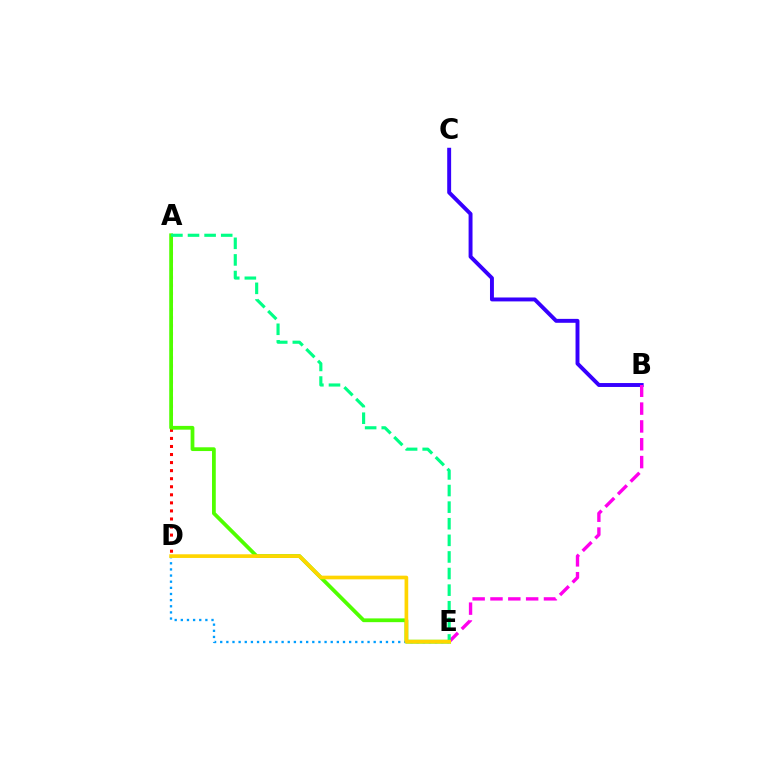{('B', 'C'): [{'color': '#3700ff', 'line_style': 'solid', 'thickness': 2.82}], ('B', 'E'): [{'color': '#ff00ed', 'line_style': 'dashed', 'thickness': 2.42}], ('A', 'D'): [{'color': '#ff0000', 'line_style': 'dotted', 'thickness': 2.19}], ('A', 'E'): [{'color': '#4fff00', 'line_style': 'solid', 'thickness': 2.71}, {'color': '#00ff86', 'line_style': 'dashed', 'thickness': 2.26}], ('D', 'E'): [{'color': '#009eff', 'line_style': 'dotted', 'thickness': 1.67}, {'color': '#ffd500', 'line_style': 'solid', 'thickness': 2.64}]}